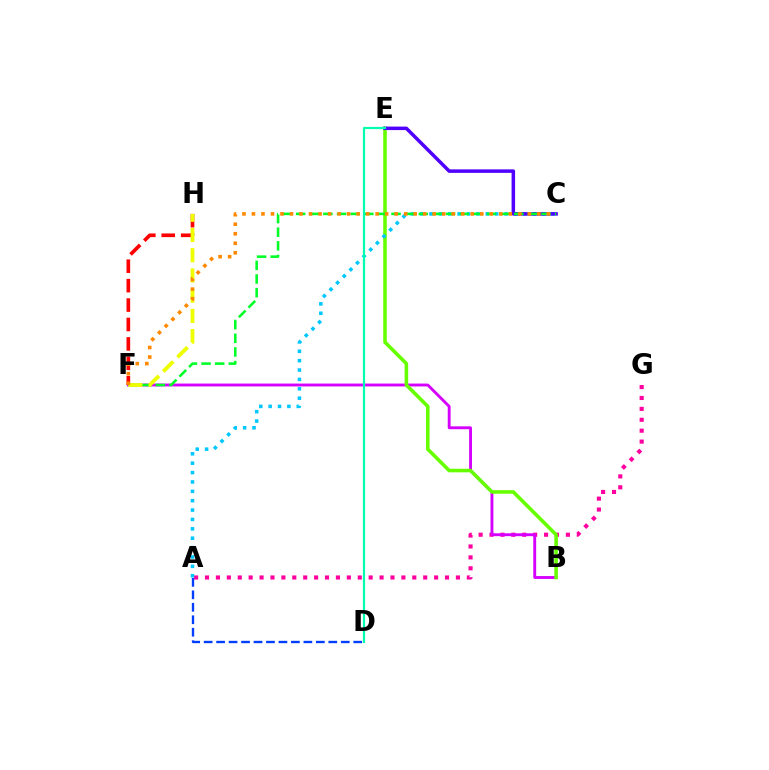{('A', 'G'): [{'color': '#ff00a0', 'line_style': 'dotted', 'thickness': 2.96}], ('B', 'F'): [{'color': '#d600ff', 'line_style': 'solid', 'thickness': 2.07}], ('B', 'E'): [{'color': '#66ff00', 'line_style': 'solid', 'thickness': 2.56}], ('A', 'D'): [{'color': '#003fff', 'line_style': 'dashed', 'thickness': 1.69}], ('A', 'C'): [{'color': '#00c7ff', 'line_style': 'dotted', 'thickness': 2.55}], ('F', 'H'): [{'color': '#ff0000', 'line_style': 'dashed', 'thickness': 2.64}, {'color': '#eeff00', 'line_style': 'dashed', 'thickness': 2.75}], ('C', 'E'): [{'color': '#4f00ff', 'line_style': 'solid', 'thickness': 2.52}], ('C', 'F'): [{'color': '#00ff27', 'line_style': 'dashed', 'thickness': 1.85}, {'color': '#ff8800', 'line_style': 'dotted', 'thickness': 2.58}], ('D', 'E'): [{'color': '#00ffaf', 'line_style': 'solid', 'thickness': 1.58}]}